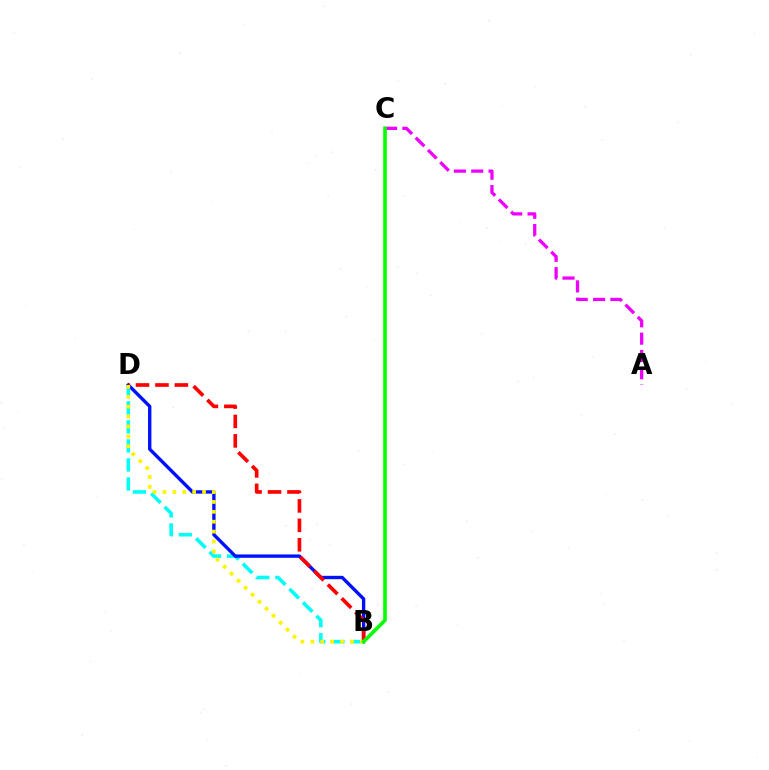{('B', 'D'): [{'color': '#00fff6', 'line_style': 'dashed', 'thickness': 2.59}, {'color': '#0010ff', 'line_style': 'solid', 'thickness': 2.42}, {'color': '#ff0000', 'line_style': 'dashed', 'thickness': 2.64}, {'color': '#fcf500', 'line_style': 'dotted', 'thickness': 2.69}], ('A', 'C'): [{'color': '#ee00ff', 'line_style': 'dashed', 'thickness': 2.35}], ('B', 'C'): [{'color': '#08ff00', 'line_style': 'solid', 'thickness': 2.61}]}